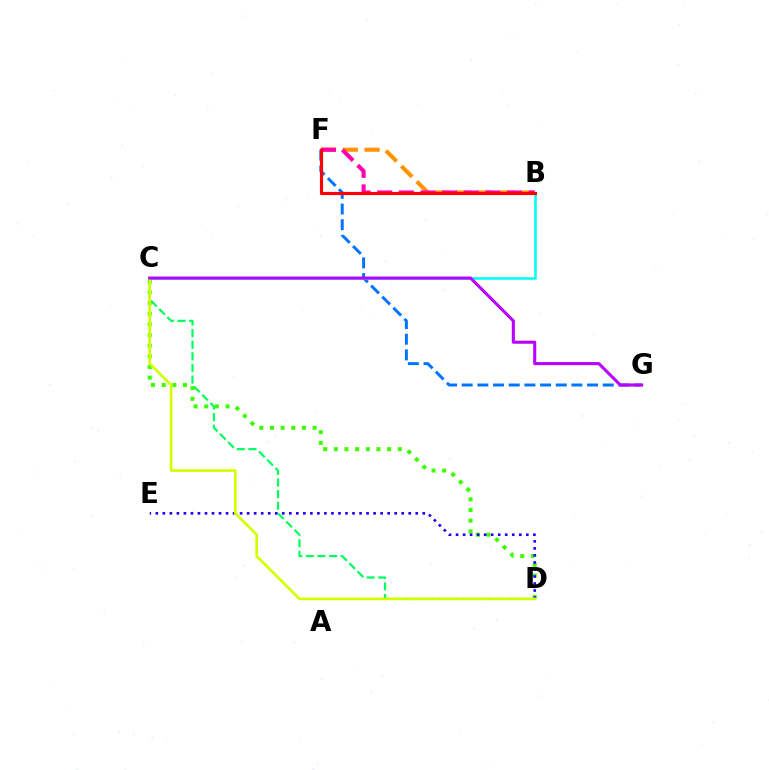{('C', 'D'): [{'color': '#3dff00', 'line_style': 'dotted', 'thickness': 2.9}, {'color': '#00ff5c', 'line_style': 'dashed', 'thickness': 1.58}, {'color': '#d1ff00', 'line_style': 'solid', 'thickness': 1.93}], ('F', 'G'): [{'color': '#0074ff', 'line_style': 'dashed', 'thickness': 2.13}], ('B', 'C'): [{'color': '#00fff6', 'line_style': 'solid', 'thickness': 1.86}], ('D', 'E'): [{'color': '#2500ff', 'line_style': 'dotted', 'thickness': 1.91}], ('B', 'F'): [{'color': '#ff9400', 'line_style': 'dashed', 'thickness': 2.96}, {'color': '#ff00ac', 'line_style': 'dashed', 'thickness': 2.94}, {'color': '#ff0000', 'line_style': 'solid', 'thickness': 2.27}], ('C', 'G'): [{'color': '#b900ff', 'line_style': 'solid', 'thickness': 2.21}]}